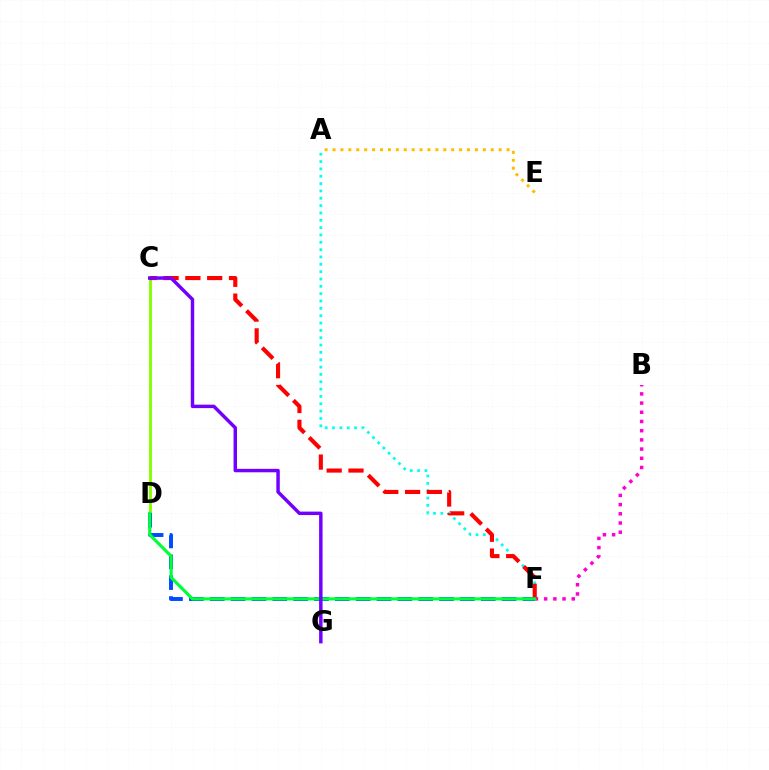{('A', 'F'): [{'color': '#00fff6', 'line_style': 'dotted', 'thickness': 1.99}], ('B', 'F'): [{'color': '#ff00cf', 'line_style': 'dotted', 'thickness': 2.5}], ('C', 'D'): [{'color': '#84ff00', 'line_style': 'solid', 'thickness': 2.08}], ('C', 'F'): [{'color': '#ff0000', 'line_style': 'dashed', 'thickness': 2.96}], ('D', 'F'): [{'color': '#004bff', 'line_style': 'dashed', 'thickness': 2.83}, {'color': '#00ff39', 'line_style': 'solid', 'thickness': 2.27}], ('C', 'G'): [{'color': '#7200ff', 'line_style': 'solid', 'thickness': 2.49}], ('A', 'E'): [{'color': '#ffbd00', 'line_style': 'dotted', 'thickness': 2.15}]}